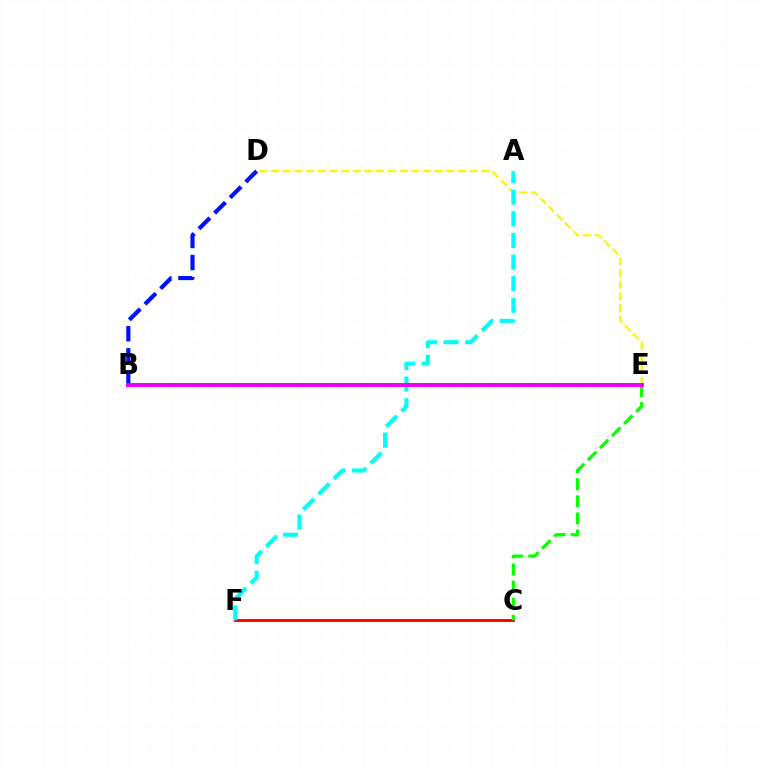{('C', 'F'): [{'color': '#ff0000', 'line_style': 'solid', 'thickness': 2.09}], ('D', 'E'): [{'color': '#fcf500', 'line_style': 'dashed', 'thickness': 1.59}], ('C', 'E'): [{'color': '#08ff00', 'line_style': 'dashed', 'thickness': 2.32}], ('B', 'D'): [{'color': '#0010ff', 'line_style': 'dashed', 'thickness': 3.0}], ('A', 'F'): [{'color': '#00fff6', 'line_style': 'dashed', 'thickness': 2.94}], ('B', 'E'): [{'color': '#ee00ff', 'line_style': 'solid', 'thickness': 2.85}]}